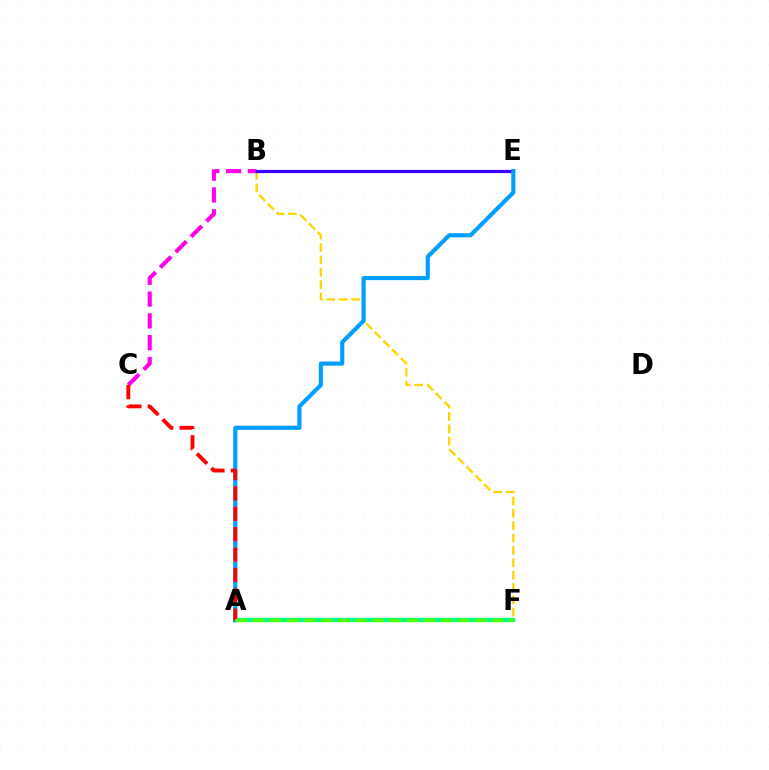{('A', 'F'): [{'color': '#00ff86', 'line_style': 'solid', 'thickness': 2.99}, {'color': '#4fff00', 'line_style': 'dashed', 'thickness': 2.32}], ('B', 'F'): [{'color': '#ffd500', 'line_style': 'dashed', 'thickness': 1.68}], ('B', 'C'): [{'color': '#ff00ed', 'line_style': 'dashed', 'thickness': 2.96}], ('B', 'E'): [{'color': '#3700ff', 'line_style': 'solid', 'thickness': 2.31}], ('A', 'E'): [{'color': '#009eff', 'line_style': 'solid', 'thickness': 2.97}], ('A', 'C'): [{'color': '#ff0000', 'line_style': 'dashed', 'thickness': 2.77}]}